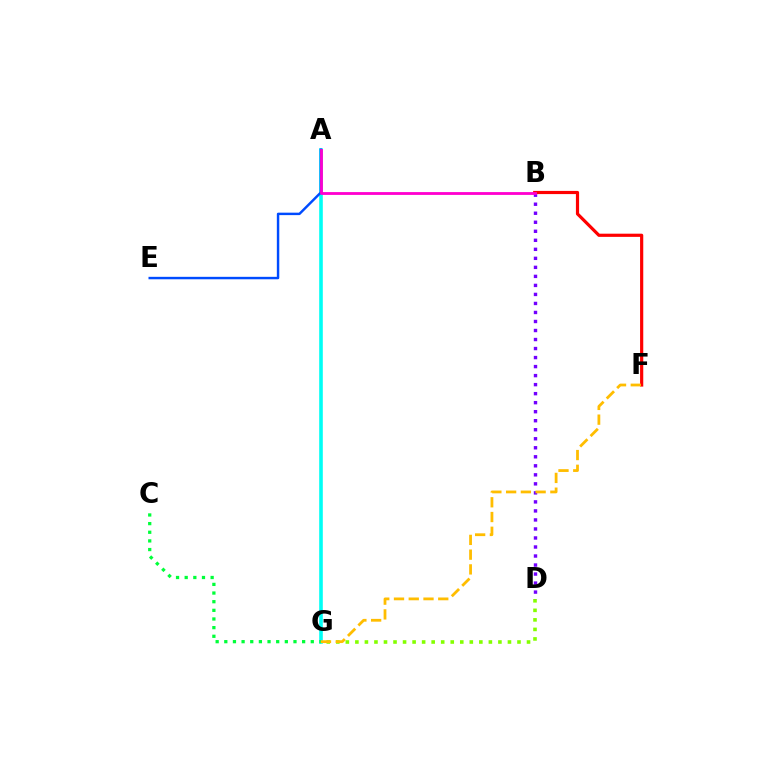{('D', 'G'): [{'color': '#84ff00', 'line_style': 'dotted', 'thickness': 2.59}], ('B', 'F'): [{'color': '#ff0000', 'line_style': 'solid', 'thickness': 2.29}], ('A', 'G'): [{'color': '#00fff6', 'line_style': 'solid', 'thickness': 2.59}], ('C', 'G'): [{'color': '#00ff39', 'line_style': 'dotted', 'thickness': 2.35}], ('A', 'E'): [{'color': '#004bff', 'line_style': 'solid', 'thickness': 1.76}], ('B', 'D'): [{'color': '#7200ff', 'line_style': 'dotted', 'thickness': 2.45}], ('A', 'B'): [{'color': '#ff00cf', 'line_style': 'solid', 'thickness': 2.03}], ('F', 'G'): [{'color': '#ffbd00', 'line_style': 'dashed', 'thickness': 2.0}]}